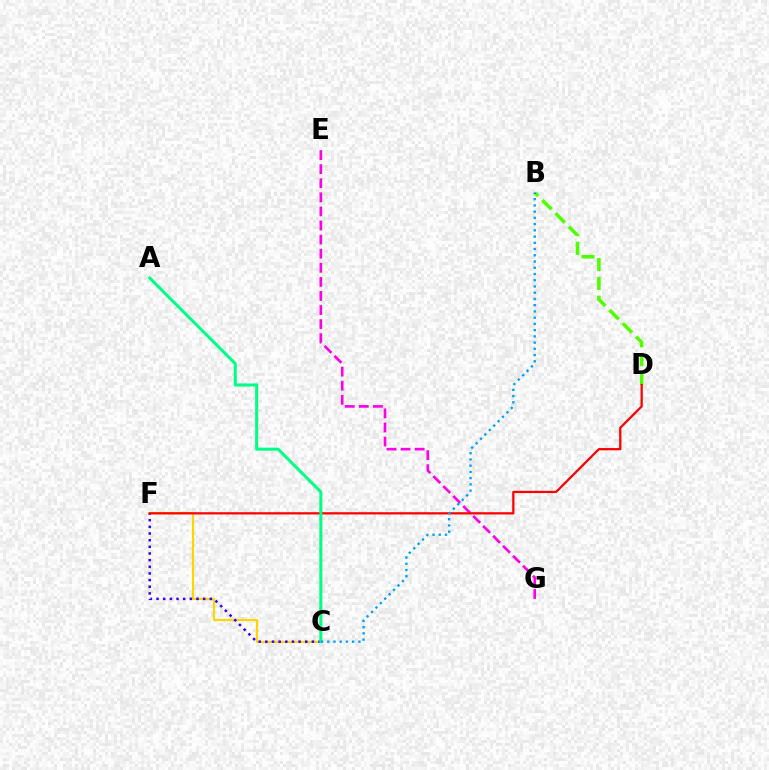{('C', 'F'): [{'color': '#ffd500', 'line_style': 'solid', 'thickness': 1.56}, {'color': '#3700ff', 'line_style': 'dotted', 'thickness': 1.81}], ('E', 'G'): [{'color': '#ff00ed', 'line_style': 'dashed', 'thickness': 1.91}], ('B', 'D'): [{'color': '#4fff00', 'line_style': 'dashed', 'thickness': 2.55}], ('D', 'F'): [{'color': '#ff0000', 'line_style': 'solid', 'thickness': 1.63}], ('A', 'C'): [{'color': '#00ff86', 'line_style': 'solid', 'thickness': 2.19}], ('B', 'C'): [{'color': '#009eff', 'line_style': 'dotted', 'thickness': 1.69}]}